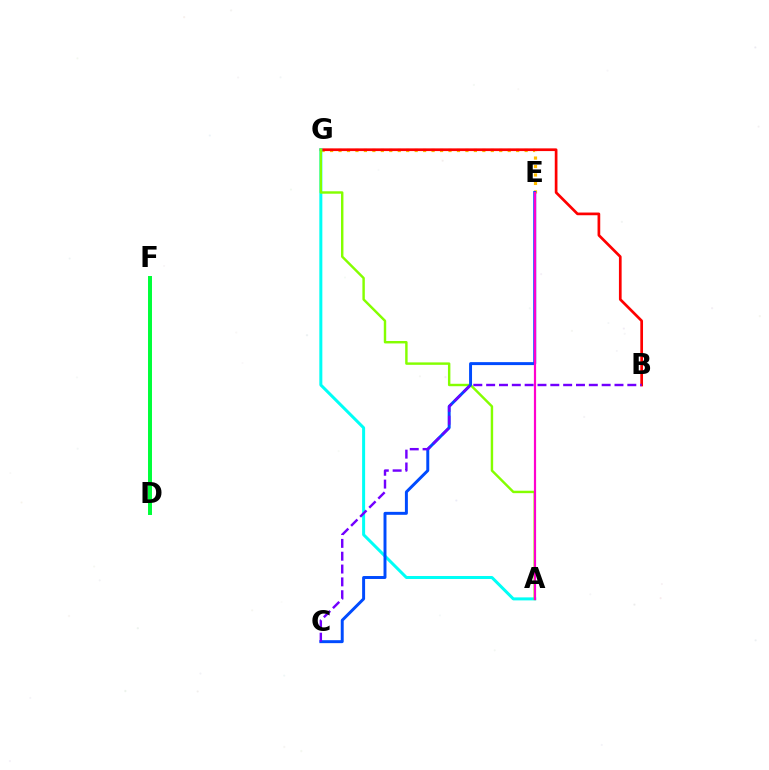{('D', 'F'): [{'color': '#00ff39', 'line_style': 'solid', 'thickness': 2.86}], ('E', 'G'): [{'color': '#ffbd00', 'line_style': 'dotted', 'thickness': 2.3}], ('B', 'G'): [{'color': '#ff0000', 'line_style': 'solid', 'thickness': 1.95}], ('A', 'G'): [{'color': '#00fff6', 'line_style': 'solid', 'thickness': 2.16}, {'color': '#84ff00', 'line_style': 'solid', 'thickness': 1.75}], ('C', 'E'): [{'color': '#004bff', 'line_style': 'solid', 'thickness': 2.13}], ('B', 'C'): [{'color': '#7200ff', 'line_style': 'dashed', 'thickness': 1.74}], ('A', 'E'): [{'color': '#ff00cf', 'line_style': 'solid', 'thickness': 1.59}]}